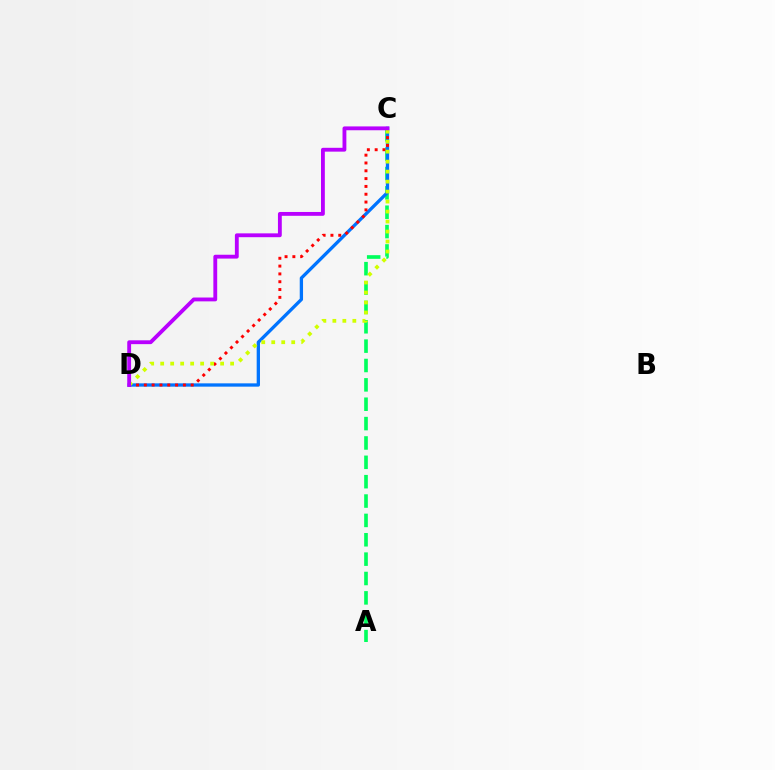{('A', 'C'): [{'color': '#00ff5c', 'line_style': 'dashed', 'thickness': 2.63}], ('C', 'D'): [{'color': '#0074ff', 'line_style': 'solid', 'thickness': 2.38}, {'color': '#ff0000', 'line_style': 'dotted', 'thickness': 2.12}, {'color': '#d1ff00', 'line_style': 'dotted', 'thickness': 2.71}, {'color': '#b900ff', 'line_style': 'solid', 'thickness': 2.76}]}